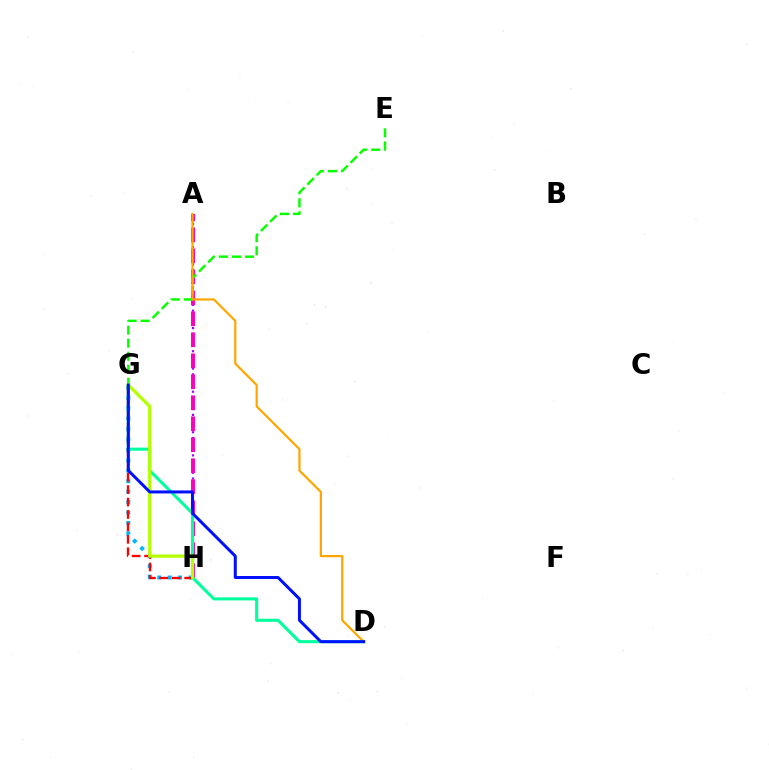{('A', 'H'): [{'color': '#9b00ff', 'line_style': 'dotted', 'thickness': 1.57}, {'color': '#ff00bd', 'line_style': 'dashed', 'thickness': 2.85}], ('G', 'H'): [{'color': '#00b5ff', 'line_style': 'dotted', 'thickness': 2.83}, {'color': '#ff0000', 'line_style': 'dashed', 'thickness': 1.69}, {'color': '#b3ff00', 'line_style': 'solid', 'thickness': 2.32}], ('E', 'G'): [{'color': '#08ff00', 'line_style': 'dashed', 'thickness': 1.77}], ('D', 'G'): [{'color': '#00ff9d', 'line_style': 'solid', 'thickness': 2.21}, {'color': '#0010ff', 'line_style': 'solid', 'thickness': 2.16}], ('A', 'D'): [{'color': '#ffa500', 'line_style': 'solid', 'thickness': 1.58}]}